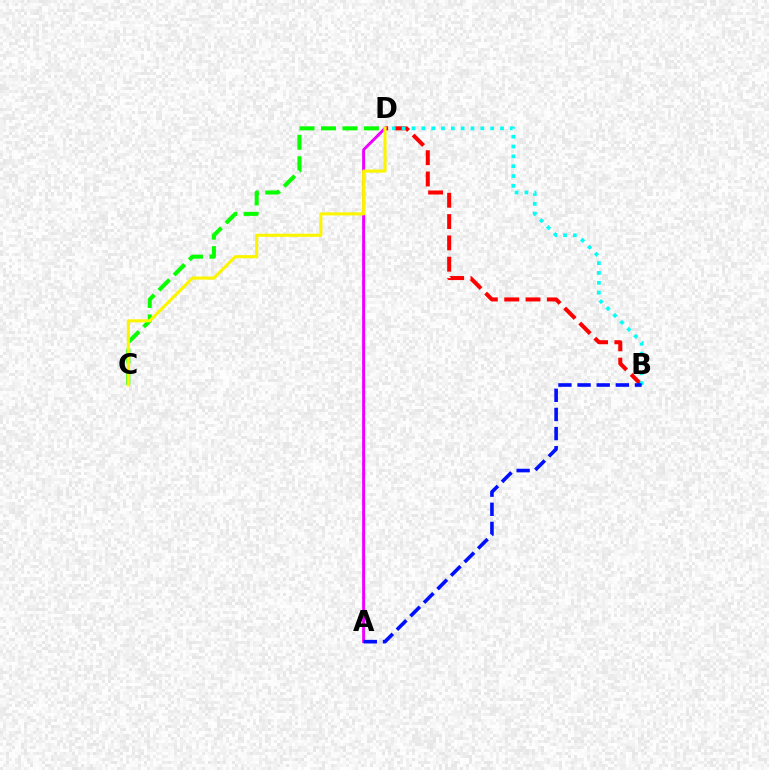{('B', 'D'): [{'color': '#ff0000', 'line_style': 'dashed', 'thickness': 2.9}, {'color': '#00fff6', 'line_style': 'dotted', 'thickness': 2.67}], ('A', 'D'): [{'color': '#ee00ff', 'line_style': 'solid', 'thickness': 2.12}], ('A', 'B'): [{'color': '#0010ff', 'line_style': 'dashed', 'thickness': 2.6}], ('C', 'D'): [{'color': '#08ff00', 'line_style': 'dashed', 'thickness': 2.92}, {'color': '#fcf500', 'line_style': 'solid', 'thickness': 2.22}]}